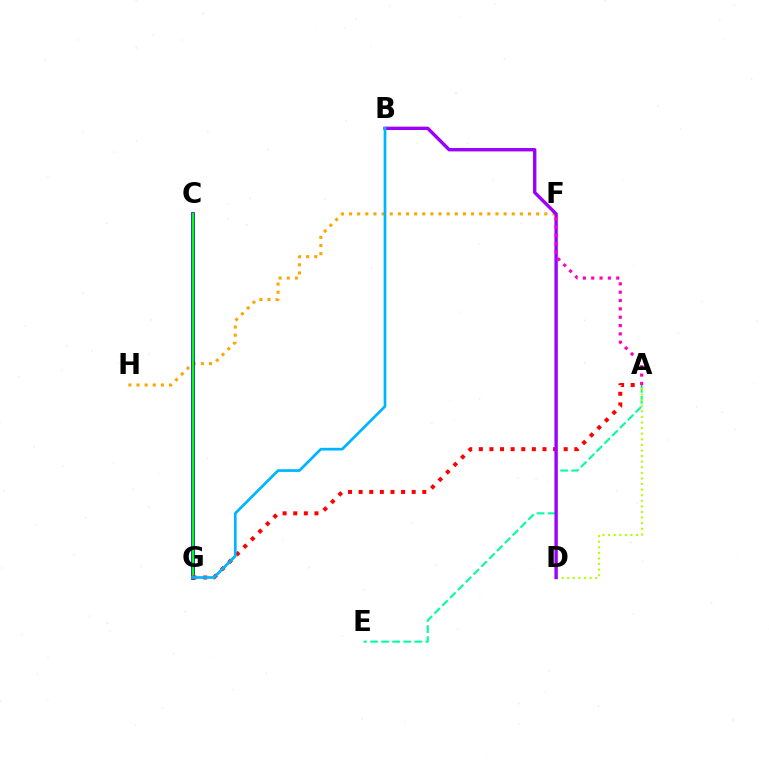{('F', 'H'): [{'color': '#ffa500', 'line_style': 'dotted', 'thickness': 2.21}], ('A', 'E'): [{'color': '#00ff9d', 'line_style': 'dashed', 'thickness': 1.5}], ('A', 'D'): [{'color': '#b3ff00', 'line_style': 'dotted', 'thickness': 1.52}], ('C', 'G'): [{'color': '#0010ff', 'line_style': 'solid', 'thickness': 2.66}, {'color': '#08ff00', 'line_style': 'solid', 'thickness': 1.58}], ('A', 'G'): [{'color': '#ff0000', 'line_style': 'dotted', 'thickness': 2.88}], ('B', 'D'): [{'color': '#9b00ff', 'line_style': 'solid', 'thickness': 2.43}], ('A', 'F'): [{'color': '#ff00bd', 'line_style': 'dotted', 'thickness': 2.27}], ('B', 'G'): [{'color': '#00b5ff', 'line_style': 'solid', 'thickness': 1.96}]}